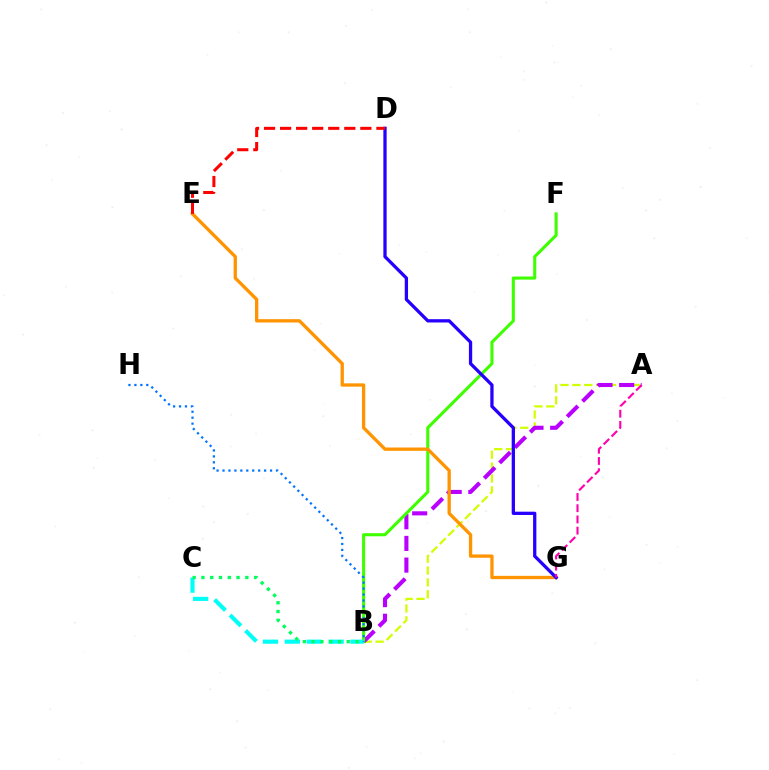{('A', 'B'): [{'color': '#d1ff00', 'line_style': 'dashed', 'thickness': 1.61}, {'color': '#b900ff', 'line_style': 'dashed', 'thickness': 2.95}], ('B', 'F'): [{'color': '#3dff00', 'line_style': 'solid', 'thickness': 2.21}], ('E', 'G'): [{'color': '#ff9400', 'line_style': 'solid', 'thickness': 2.38}], ('D', 'G'): [{'color': '#2500ff', 'line_style': 'solid', 'thickness': 2.36}], ('B', 'C'): [{'color': '#00fff6', 'line_style': 'dashed', 'thickness': 2.97}, {'color': '#00ff5c', 'line_style': 'dotted', 'thickness': 2.39}], ('A', 'G'): [{'color': '#ff00ac', 'line_style': 'dashed', 'thickness': 1.52}], ('B', 'H'): [{'color': '#0074ff', 'line_style': 'dotted', 'thickness': 1.62}], ('D', 'E'): [{'color': '#ff0000', 'line_style': 'dashed', 'thickness': 2.18}]}